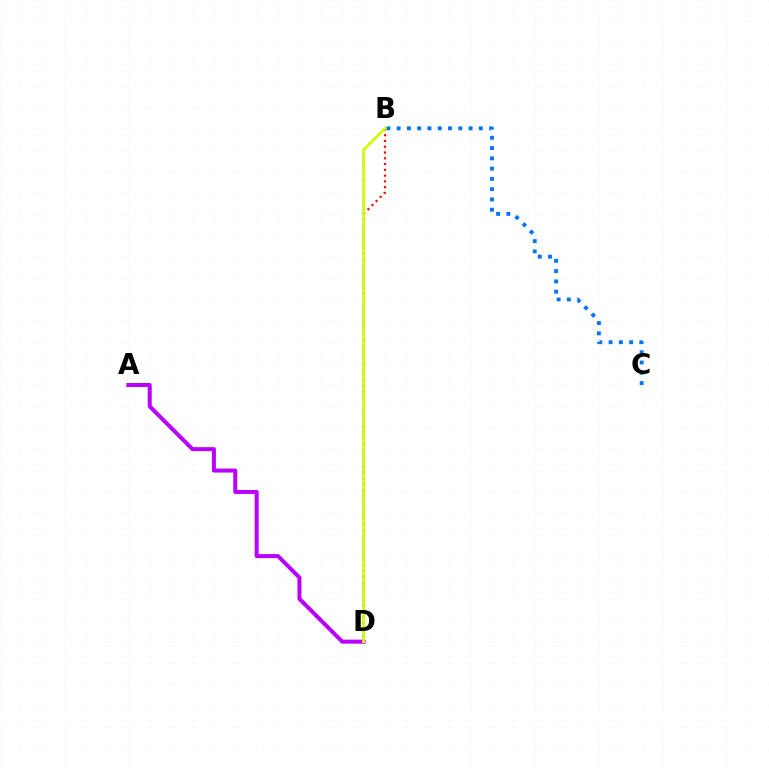{('A', 'D'): [{'color': '#b900ff', 'line_style': 'solid', 'thickness': 2.88}], ('B', 'C'): [{'color': '#0074ff', 'line_style': 'dotted', 'thickness': 2.79}], ('B', 'D'): [{'color': '#00ff5c', 'line_style': 'dotted', 'thickness': 1.8}, {'color': '#ff0000', 'line_style': 'dotted', 'thickness': 1.57}, {'color': '#d1ff00', 'line_style': 'solid', 'thickness': 1.95}]}